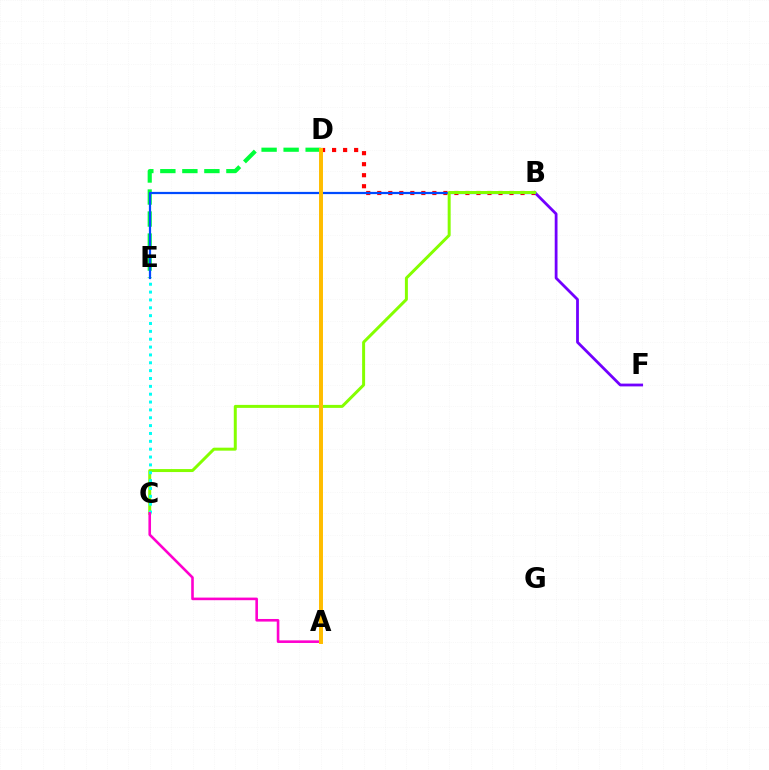{('B', 'F'): [{'color': '#7200ff', 'line_style': 'solid', 'thickness': 2.01}], ('D', 'E'): [{'color': '#00ff39', 'line_style': 'dashed', 'thickness': 2.99}], ('B', 'D'): [{'color': '#ff0000', 'line_style': 'dotted', 'thickness': 2.99}], ('B', 'E'): [{'color': '#004bff', 'line_style': 'solid', 'thickness': 1.6}], ('B', 'C'): [{'color': '#84ff00', 'line_style': 'solid', 'thickness': 2.15}], ('C', 'E'): [{'color': '#00fff6', 'line_style': 'dotted', 'thickness': 2.13}], ('A', 'C'): [{'color': '#ff00cf', 'line_style': 'solid', 'thickness': 1.88}], ('A', 'D'): [{'color': '#ffbd00', 'line_style': 'solid', 'thickness': 2.85}]}